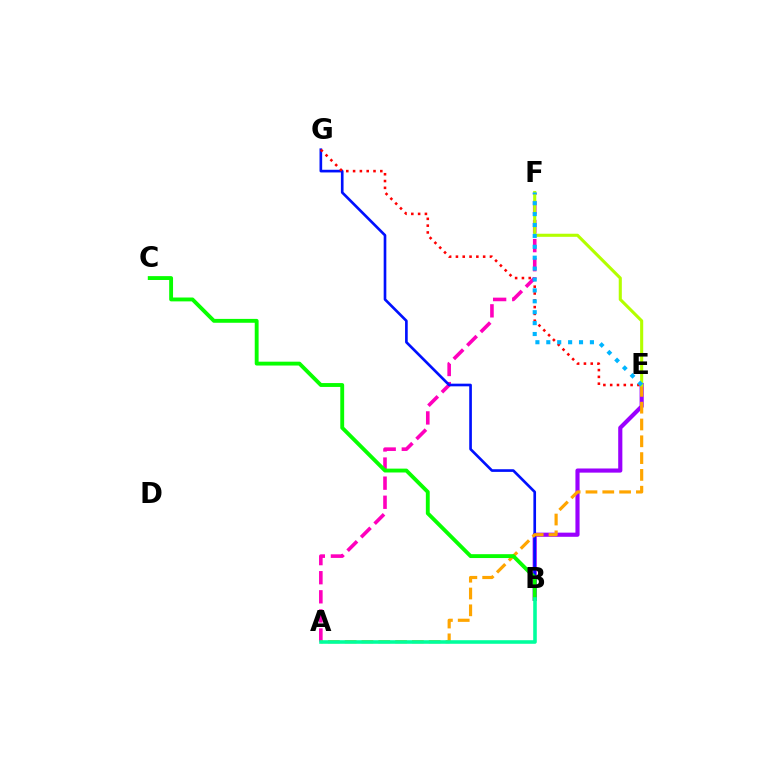{('A', 'F'): [{'color': '#ff00bd', 'line_style': 'dashed', 'thickness': 2.59}], ('B', 'E'): [{'color': '#9b00ff', 'line_style': 'solid', 'thickness': 2.98}], ('B', 'G'): [{'color': '#0010ff', 'line_style': 'solid', 'thickness': 1.91}], ('E', 'G'): [{'color': '#ff0000', 'line_style': 'dotted', 'thickness': 1.85}], ('A', 'E'): [{'color': '#ffa500', 'line_style': 'dashed', 'thickness': 2.28}], ('E', 'F'): [{'color': '#b3ff00', 'line_style': 'solid', 'thickness': 2.22}, {'color': '#00b5ff', 'line_style': 'dotted', 'thickness': 2.96}], ('B', 'C'): [{'color': '#08ff00', 'line_style': 'solid', 'thickness': 2.78}], ('A', 'B'): [{'color': '#00ff9d', 'line_style': 'solid', 'thickness': 2.58}]}